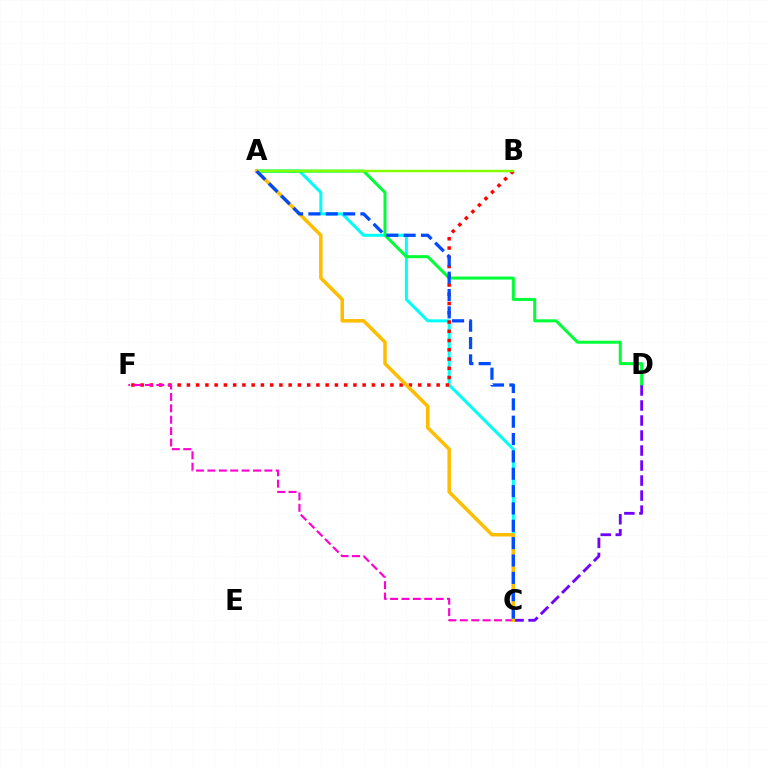{('A', 'C'): [{'color': '#00fff6', 'line_style': 'solid', 'thickness': 2.17}, {'color': '#ffbd00', 'line_style': 'solid', 'thickness': 2.52}, {'color': '#004bff', 'line_style': 'dashed', 'thickness': 2.36}], ('A', 'D'): [{'color': '#00ff39', 'line_style': 'solid', 'thickness': 2.18}], ('B', 'F'): [{'color': '#ff0000', 'line_style': 'dotted', 'thickness': 2.51}], ('A', 'B'): [{'color': '#84ff00', 'line_style': 'solid', 'thickness': 1.75}], ('C', 'F'): [{'color': '#ff00cf', 'line_style': 'dashed', 'thickness': 1.55}], ('C', 'D'): [{'color': '#7200ff', 'line_style': 'dashed', 'thickness': 2.04}]}